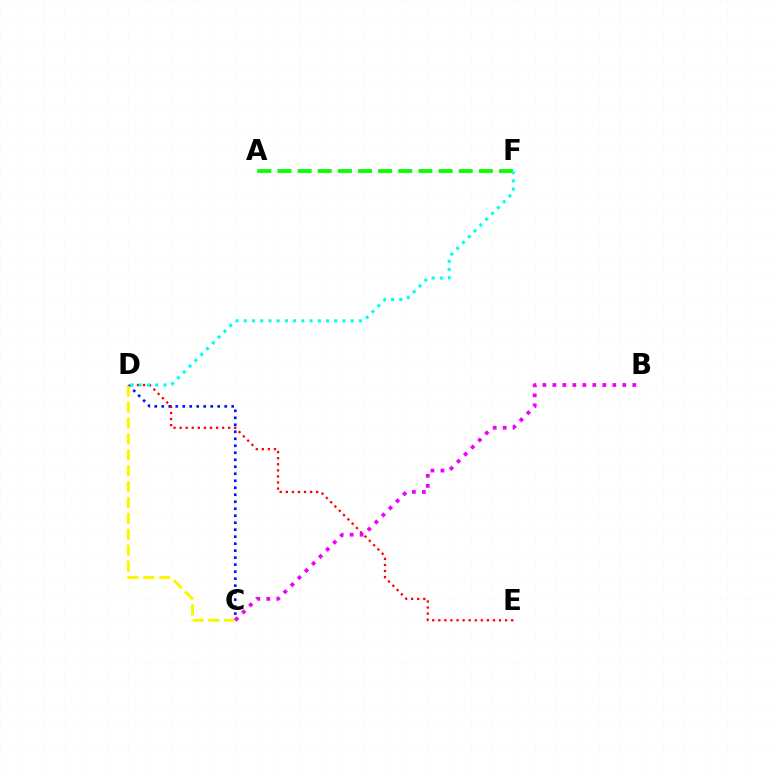{('A', 'F'): [{'color': '#08ff00', 'line_style': 'dashed', 'thickness': 2.74}], ('C', 'D'): [{'color': '#0010ff', 'line_style': 'dotted', 'thickness': 1.9}, {'color': '#fcf500', 'line_style': 'dashed', 'thickness': 2.16}], ('D', 'E'): [{'color': '#ff0000', 'line_style': 'dotted', 'thickness': 1.65}], ('D', 'F'): [{'color': '#00fff6', 'line_style': 'dotted', 'thickness': 2.23}], ('B', 'C'): [{'color': '#ee00ff', 'line_style': 'dotted', 'thickness': 2.72}]}